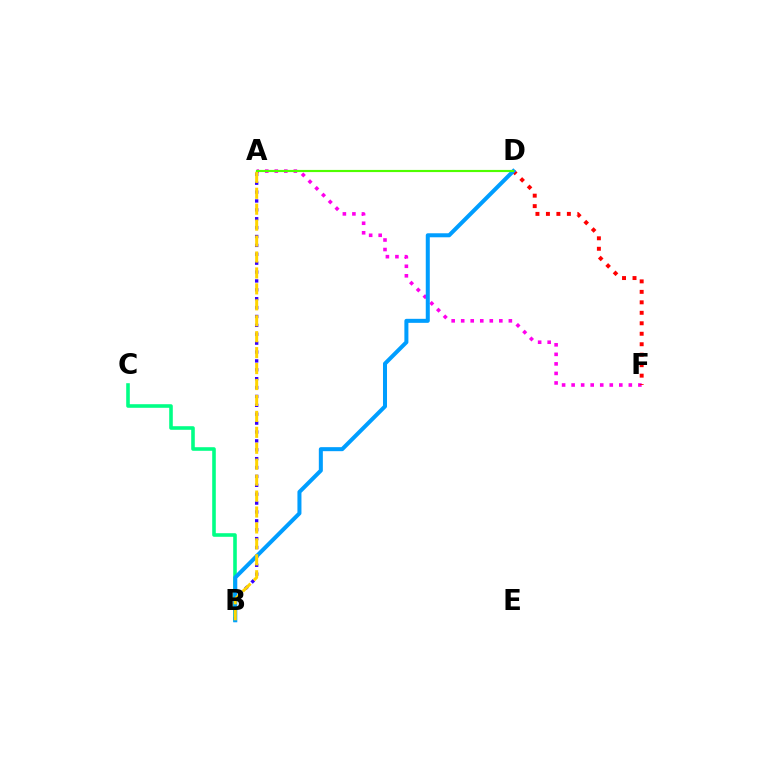{('B', 'C'): [{'color': '#00ff86', 'line_style': 'solid', 'thickness': 2.58}], ('A', 'F'): [{'color': '#ff00ed', 'line_style': 'dotted', 'thickness': 2.59}], ('D', 'F'): [{'color': '#ff0000', 'line_style': 'dotted', 'thickness': 2.85}], ('A', 'B'): [{'color': '#3700ff', 'line_style': 'dotted', 'thickness': 2.41}, {'color': '#ffd500', 'line_style': 'dashed', 'thickness': 2.17}], ('B', 'D'): [{'color': '#009eff', 'line_style': 'solid', 'thickness': 2.89}], ('A', 'D'): [{'color': '#4fff00', 'line_style': 'solid', 'thickness': 1.55}]}